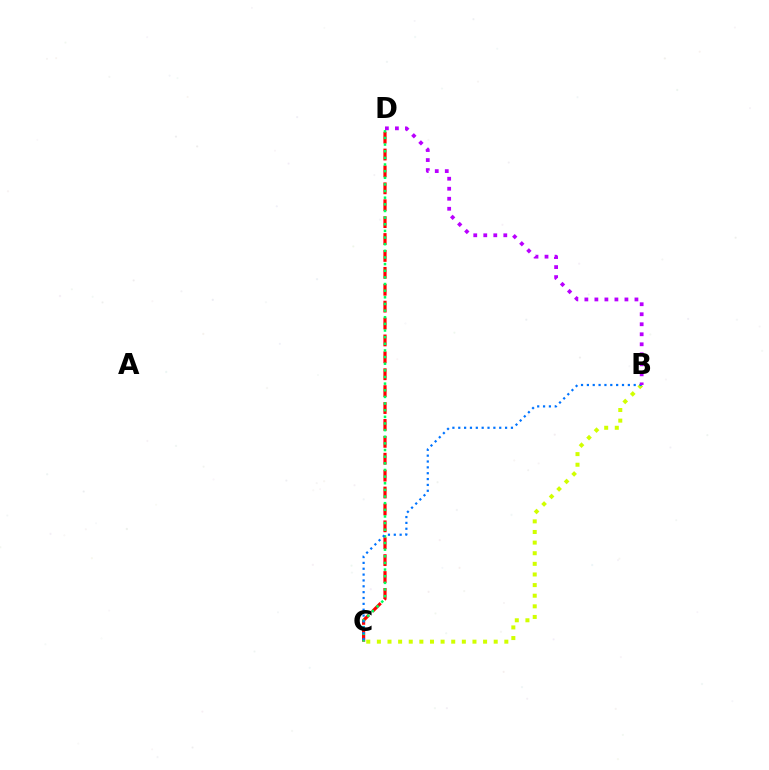{('C', 'D'): [{'color': '#ff0000', 'line_style': 'dashed', 'thickness': 2.3}, {'color': '#00ff5c', 'line_style': 'dotted', 'thickness': 1.8}], ('B', 'C'): [{'color': '#d1ff00', 'line_style': 'dotted', 'thickness': 2.89}, {'color': '#0074ff', 'line_style': 'dotted', 'thickness': 1.59}], ('B', 'D'): [{'color': '#b900ff', 'line_style': 'dotted', 'thickness': 2.72}]}